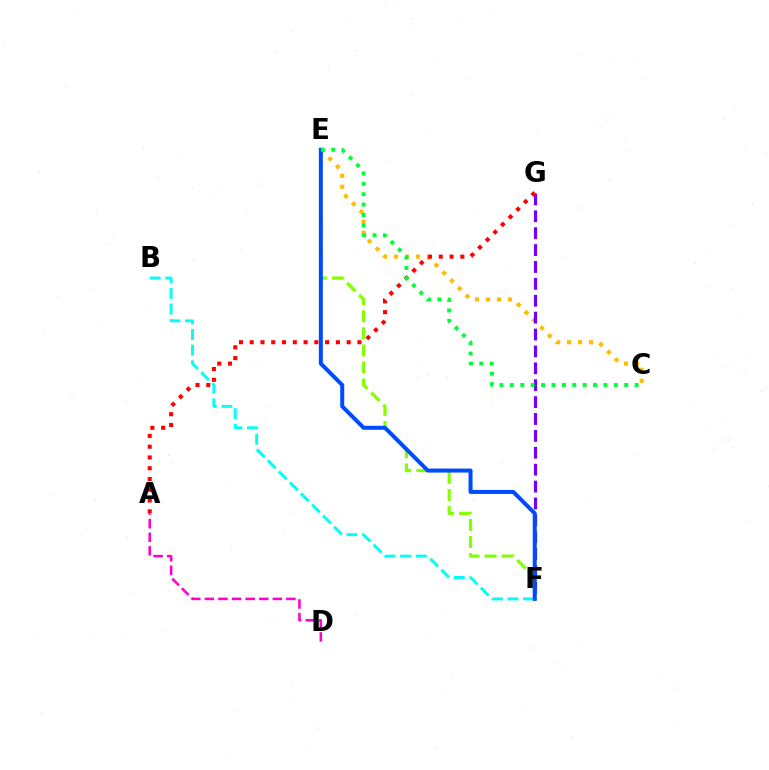{('C', 'E'): [{'color': '#ffbd00', 'line_style': 'dotted', 'thickness': 2.98}, {'color': '#00ff39', 'line_style': 'dotted', 'thickness': 2.82}], ('F', 'G'): [{'color': '#7200ff', 'line_style': 'dashed', 'thickness': 2.29}], ('E', 'F'): [{'color': '#84ff00', 'line_style': 'dashed', 'thickness': 2.32}, {'color': '#004bff', 'line_style': 'solid', 'thickness': 2.88}], ('A', 'G'): [{'color': '#ff0000', 'line_style': 'dotted', 'thickness': 2.93}], ('A', 'D'): [{'color': '#ff00cf', 'line_style': 'dashed', 'thickness': 1.85}], ('B', 'F'): [{'color': '#00fff6', 'line_style': 'dashed', 'thickness': 2.12}]}